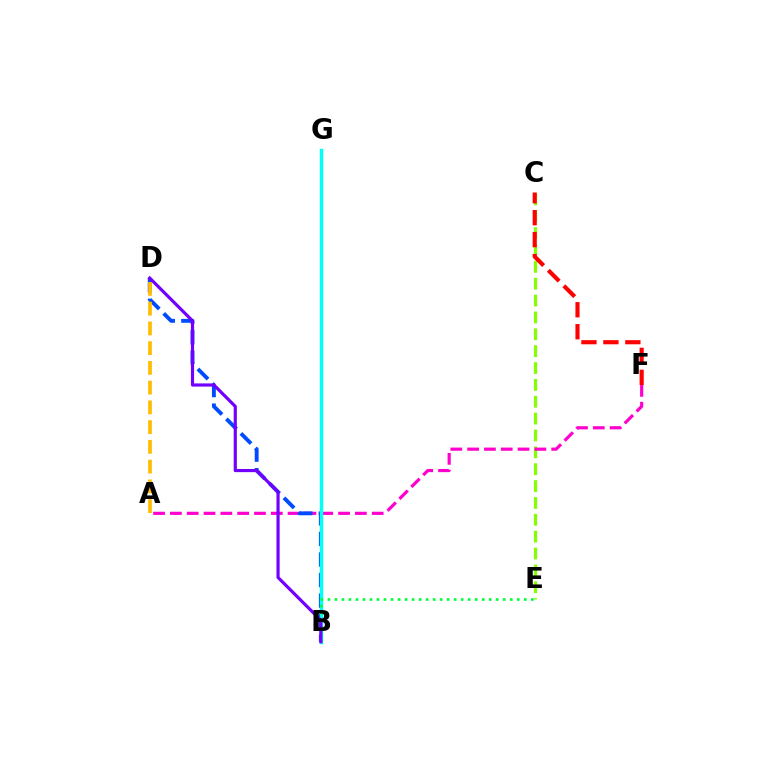{('C', 'E'): [{'color': '#84ff00', 'line_style': 'dashed', 'thickness': 2.29}], ('A', 'F'): [{'color': '#ff00cf', 'line_style': 'dashed', 'thickness': 2.28}], ('B', 'D'): [{'color': '#004bff', 'line_style': 'dashed', 'thickness': 2.79}, {'color': '#7200ff', 'line_style': 'solid', 'thickness': 2.28}], ('A', 'D'): [{'color': '#ffbd00', 'line_style': 'dashed', 'thickness': 2.68}], ('C', 'F'): [{'color': '#ff0000', 'line_style': 'dashed', 'thickness': 2.98}], ('B', 'G'): [{'color': '#00fff6', 'line_style': 'solid', 'thickness': 2.44}], ('B', 'E'): [{'color': '#00ff39', 'line_style': 'dotted', 'thickness': 1.91}]}